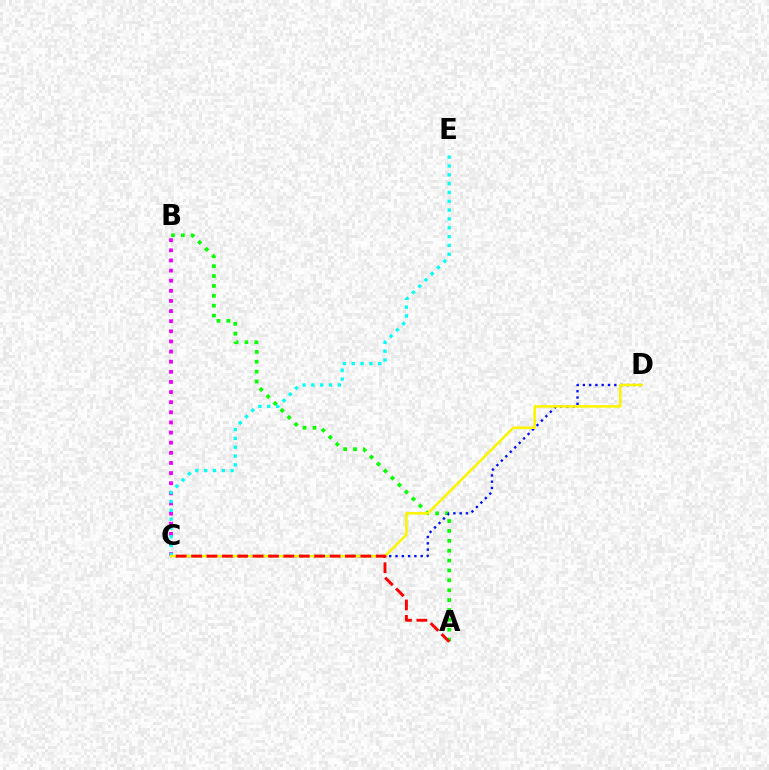{('B', 'C'): [{'color': '#ee00ff', 'line_style': 'dotted', 'thickness': 2.75}], ('A', 'B'): [{'color': '#08ff00', 'line_style': 'dotted', 'thickness': 2.68}], ('C', 'D'): [{'color': '#0010ff', 'line_style': 'dotted', 'thickness': 1.71}, {'color': '#fcf500', 'line_style': 'solid', 'thickness': 1.83}], ('C', 'E'): [{'color': '#00fff6', 'line_style': 'dotted', 'thickness': 2.4}], ('A', 'C'): [{'color': '#ff0000', 'line_style': 'dashed', 'thickness': 2.09}]}